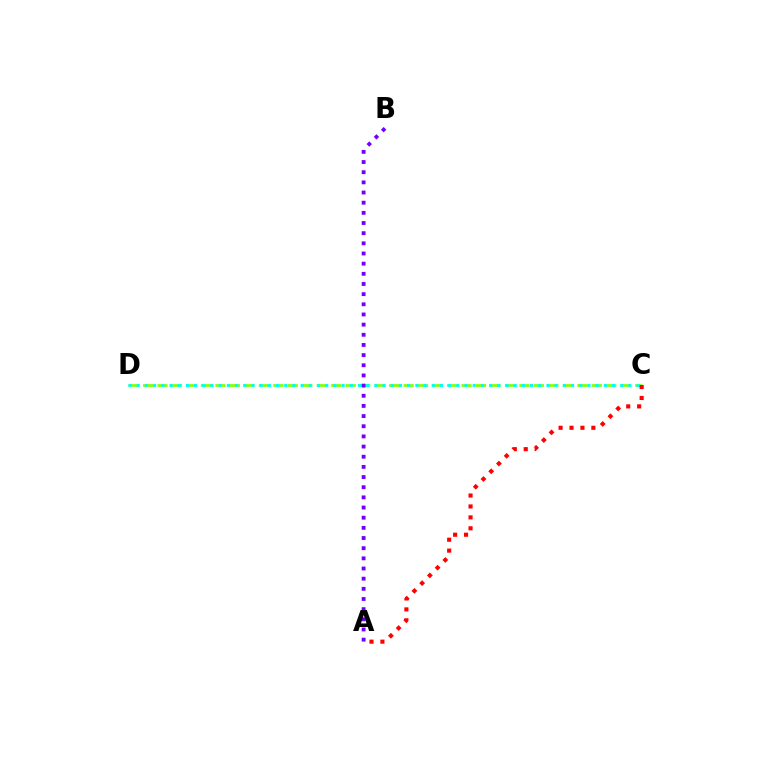{('C', 'D'): [{'color': '#84ff00', 'line_style': 'dashed', 'thickness': 1.97}, {'color': '#00fff6', 'line_style': 'dotted', 'thickness': 2.23}], ('A', 'C'): [{'color': '#ff0000', 'line_style': 'dotted', 'thickness': 2.97}], ('A', 'B'): [{'color': '#7200ff', 'line_style': 'dotted', 'thickness': 2.76}]}